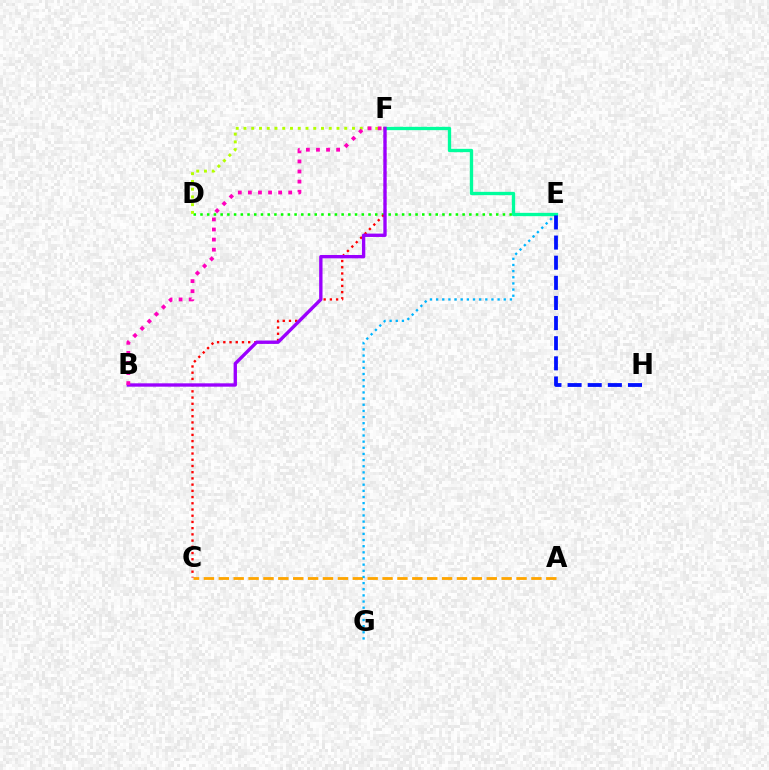{('A', 'C'): [{'color': '#ffa500', 'line_style': 'dashed', 'thickness': 2.02}], ('D', 'E'): [{'color': '#08ff00', 'line_style': 'dotted', 'thickness': 1.83}], ('E', 'G'): [{'color': '#00b5ff', 'line_style': 'dotted', 'thickness': 1.67}], ('C', 'F'): [{'color': '#ff0000', 'line_style': 'dotted', 'thickness': 1.69}], ('E', 'F'): [{'color': '#00ff9d', 'line_style': 'solid', 'thickness': 2.38}], ('E', 'H'): [{'color': '#0010ff', 'line_style': 'dashed', 'thickness': 2.73}], ('D', 'F'): [{'color': '#b3ff00', 'line_style': 'dotted', 'thickness': 2.11}], ('B', 'F'): [{'color': '#9b00ff', 'line_style': 'solid', 'thickness': 2.41}, {'color': '#ff00bd', 'line_style': 'dotted', 'thickness': 2.74}]}